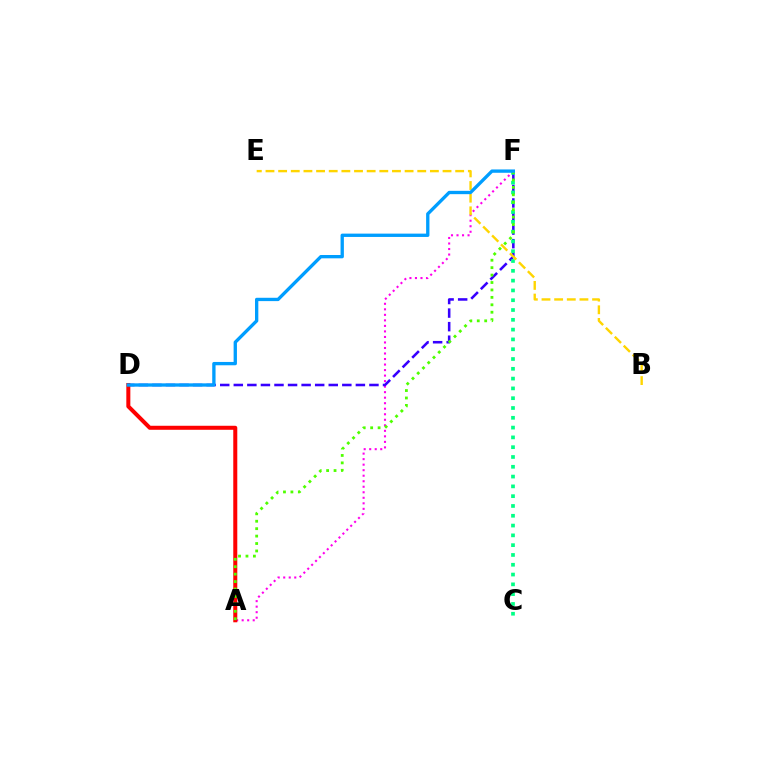{('A', 'F'): [{'color': '#ff00ed', 'line_style': 'dotted', 'thickness': 1.5}, {'color': '#4fff00', 'line_style': 'dotted', 'thickness': 2.02}], ('D', 'F'): [{'color': '#3700ff', 'line_style': 'dashed', 'thickness': 1.84}, {'color': '#009eff', 'line_style': 'solid', 'thickness': 2.39}], ('C', 'F'): [{'color': '#00ff86', 'line_style': 'dotted', 'thickness': 2.66}], ('A', 'D'): [{'color': '#ff0000', 'line_style': 'solid', 'thickness': 2.89}], ('B', 'E'): [{'color': '#ffd500', 'line_style': 'dashed', 'thickness': 1.72}]}